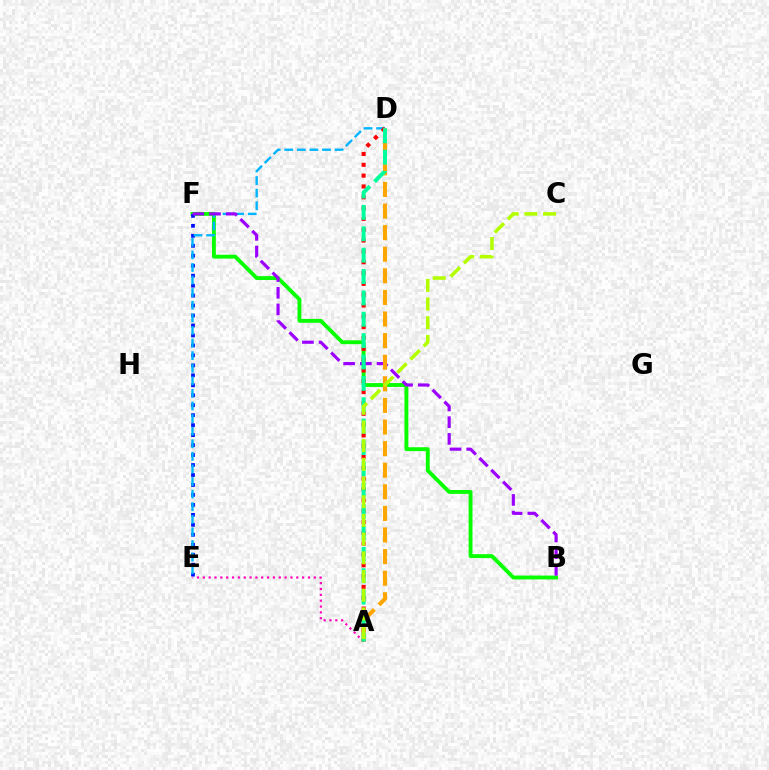{('A', 'E'): [{'color': '#ff00bd', 'line_style': 'dotted', 'thickness': 1.59}], ('B', 'F'): [{'color': '#08ff00', 'line_style': 'solid', 'thickness': 2.79}, {'color': '#9b00ff', 'line_style': 'dashed', 'thickness': 2.27}], ('E', 'F'): [{'color': '#0010ff', 'line_style': 'dotted', 'thickness': 2.71}], ('D', 'E'): [{'color': '#00b5ff', 'line_style': 'dashed', 'thickness': 1.71}], ('A', 'D'): [{'color': '#ff0000', 'line_style': 'dotted', 'thickness': 2.94}, {'color': '#ffa500', 'line_style': 'dashed', 'thickness': 2.93}, {'color': '#00ff9d', 'line_style': 'dashed', 'thickness': 2.9}], ('A', 'C'): [{'color': '#b3ff00', 'line_style': 'dashed', 'thickness': 2.54}]}